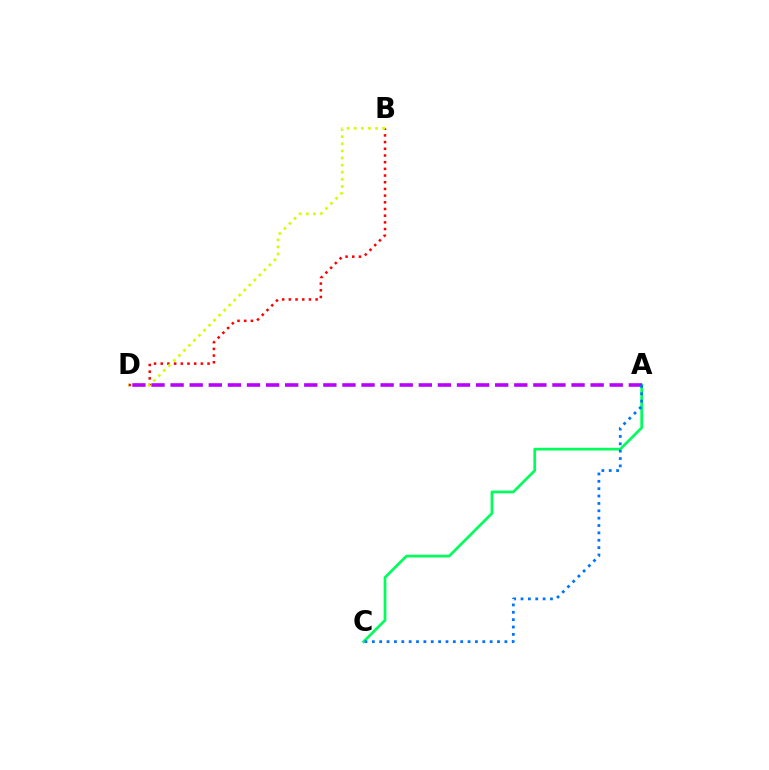{('B', 'D'): [{'color': '#ff0000', 'line_style': 'dotted', 'thickness': 1.82}, {'color': '#d1ff00', 'line_style': 'dotted', 'thickness': 1.93}], ('A', 'C'): [{'color': '#00ff5c', 'line_style': 'solid', 'thickness': 1.96}, {'color': '#0074ff', 'line_style': 'dotted', 'thickness': 2.0}], ('A', 'D'): [{'color': '#b900ff', 'line_style': 'dashed', 'thickness': 2.59}]}